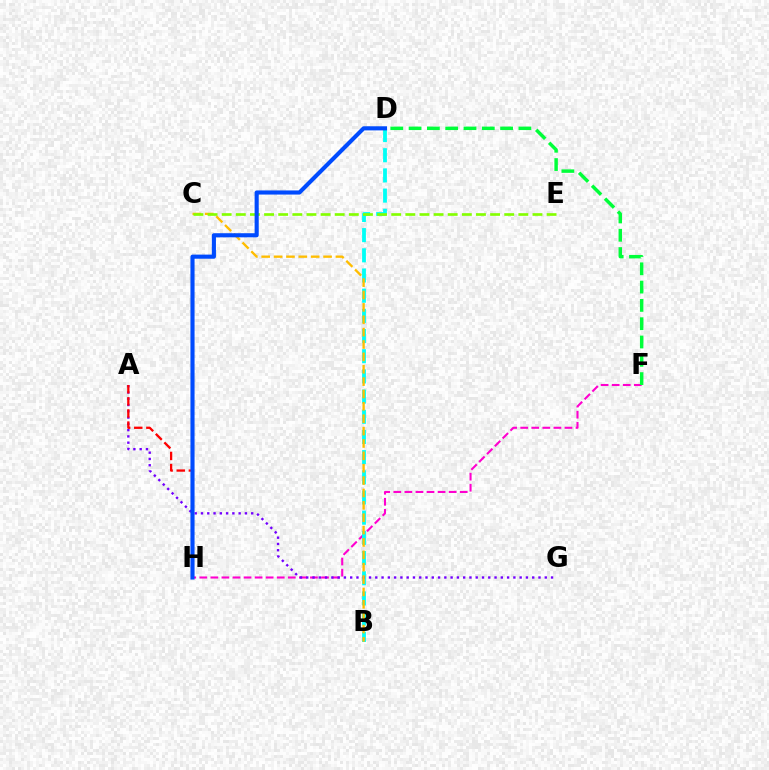{('F', 'H'): [{'color': '#ff00cf', 'line_style': 'dashed', 'thickness': 1.5}], ('B', 'D'): [{'color': '#00fff6', 'line_style': 'dashed', 'thickness': 2.74}], ('A', 'G'): [{'color': '#7200ff', 'line_style': 'dotted', 'thickness': 1.71}], ('A', 'H'): [{'color': '#ff0000', 'line_style': 'dashed', 'thickness': 1.65}], ('B', 'C'): [{'color': '#ffbd00', 'line_style': 'dashed', 'thickness': 1.68}], ('C', 'E'): [{'color': '#84ff00', 'line_style': 'dashed', 'thickness': 1.92}], ('D', 'F'): [{'color': '#00ff39', 'line_style': 'dashed', 'thickness': 2.49}], ('D', 'H'): [{'color': '#004bff', 'line_style': 'solid', 'thickness': 2.96}]}